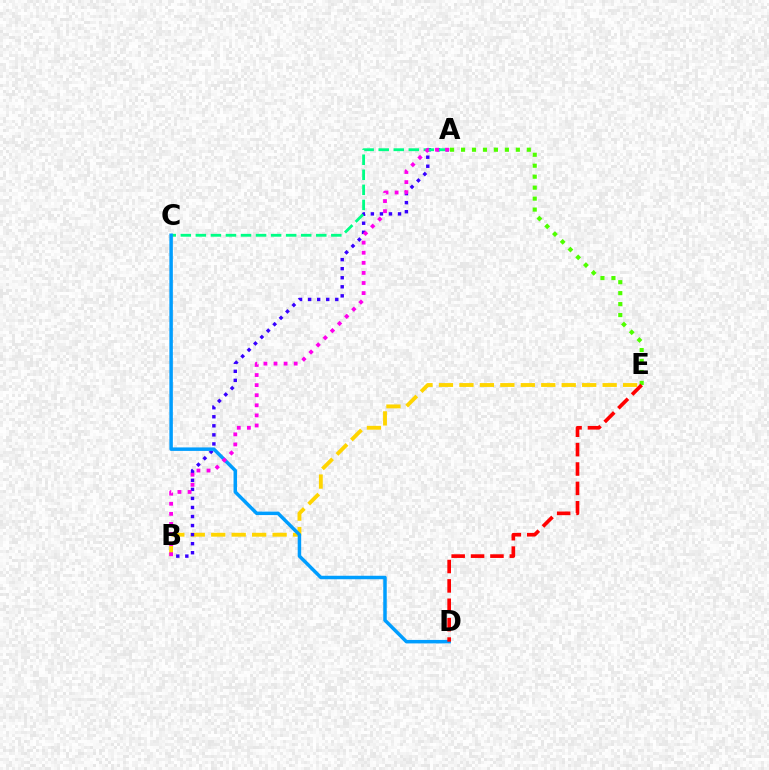{('B', 'E'): [{'color': '#ffd500', 'line_style': 'dashed', 'thickness': 2.78}], ('A', 'B'): [{'color': '#3700ff', 'line_style': 'dotted', 'thickness': 2.46}, {'color': '#ff00ed', 'line_style': 'dotted', 'thickness': 2.74}], ('A', 'C'): [{'color': '#00ff86', 'line_style': 'dashed', 'thickness': 2.04}], ('C', 'D'): [{'color': '#009eff', 'line_style': 'solid', 'thickness': 2.51}], ('A', 'E'): [{'color': '#4fff00', 'line_style': 'dotted', 'thickness': 2.98}], ('D', 'E'): [{'color': '#ff0000', 'line_style': 'dashed', 'thickness': 2.63}]}